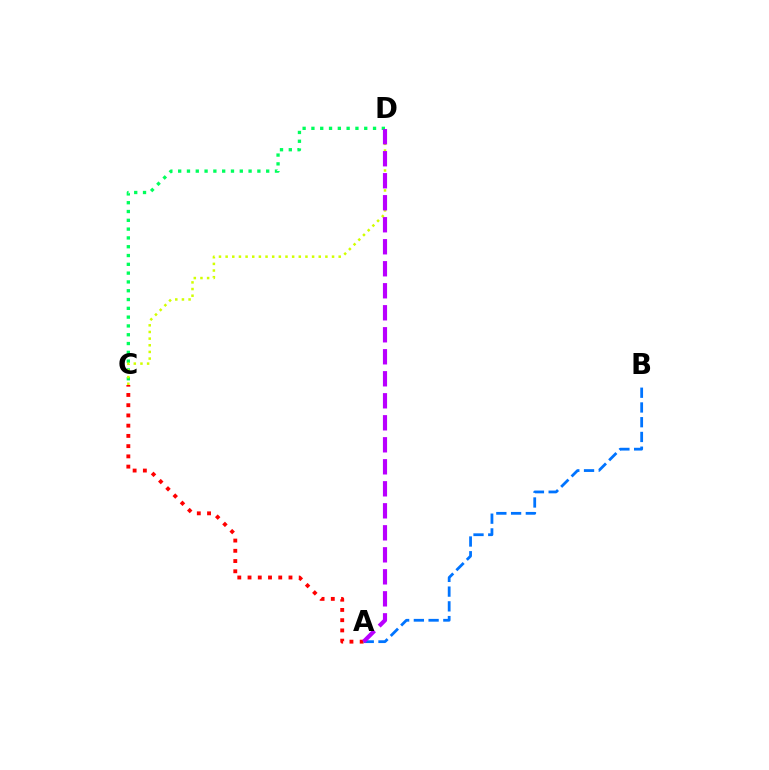{('C', 'D'): [{'color': '#00ff5c', 'line_style': 'dotted', 'thickness': 2.39}, {'color': '#d1ff00', 'line_style': 'dotted', 'thickness': 1.81}], ('A', 'C'): [{'color': '#ff0000', 'line_style': 'dotted', 'thickness': 2.78}], ('A', 'B'): [{'color': '#0074ff', 'line_style': 'dashed', 'thickness': 2.0}], ('A', 'D'): [{'color': '#b900ff', 'line_style': 'dashed', 'thickness': 2.99}]}